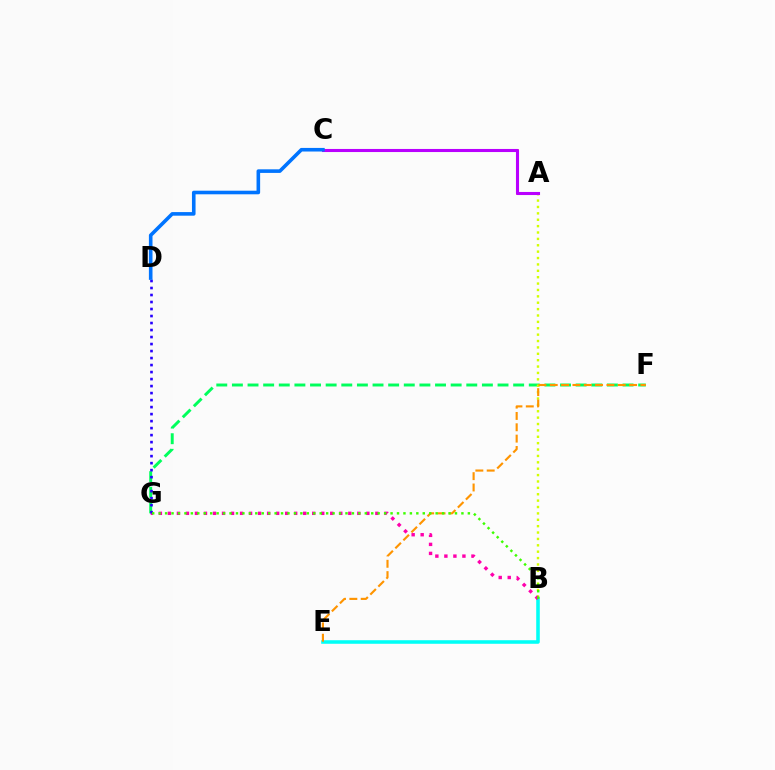{('F', 'G'): [{'color': '#00ff5c', 'line_style': 'dashed', 'thickness': 2.12}], ('A', 'C'): [{'color': '#ff0000', 'line_style': 'solid', 'thickness': 2.16}, {'color': '#b900ff', 'line_style': 'solid', 'thickness': 2.22}], ('A', 'B'): [{'color': '#d1ff00', 'line_style': 'dotted', 'thickness': 1.73}], ('B', 'E'): [{'color': '#00fff6', 'line_style': 'solid', 'thickness': 2.56}], ('E', 'F'): [{'color': '#ff9400', 'line_style': 'dashed', 'thickness': 1.54}], ('B', 'G'): [{'color': '#ff00ac', 'line_style': 'dotted', 'thickness': 2.45}, {'color': '#3dff00', 'line_style': 'dotted', 'thickness': 1.75}], ('D', 'G'): [{'color': '#2500ff', 'line_style': 'dotted', 'thickness': 1.9}], ('C', 'D'): [{'color': '#0074ff', 'line_style': 'solid', 'thickness': 2.59}]}